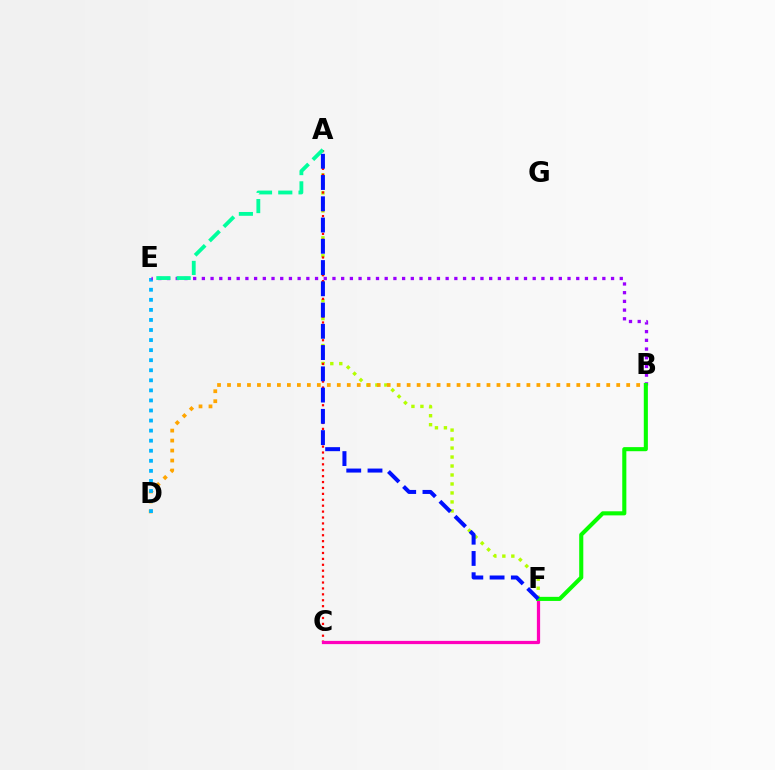{('A', 'F'): [{'color': '#b3ff00', 'line_style': 'dotted', 'thickness': 2.44}, {'color': '#0010ff', 'line_style': 'dashed', 'thickness': 2.89}], ('B', 'D'): [{'color': '#ffa500', 'line_style': 'dotted', 'thickness': 2.71}], ('D', 'E'): [{'color': '#00b5ff', 'line_style': 'dotted', 'thickness': 2.73}], ('B', 'E'): [{'color': '#9b00ff', 'line_style': 'dotted', 'thickness': 2.37}], ('A', 'C'): [{'color': '#ff0000', 'line_style': 'dotted', 'thickness': 1.61}], ('C', 'F'): [{'color': '#ff00bd', 'line_style': 'solid', 'thickness': 2.33}], ('B', 'F'): [{'color': '#08ff00', 'line_style': 'solid', 'thickness': 2.95}], ('A', 'E'): [{'color': '#00ff9d', 'line_style': 'dashed', 'thickness': 2.75}]}